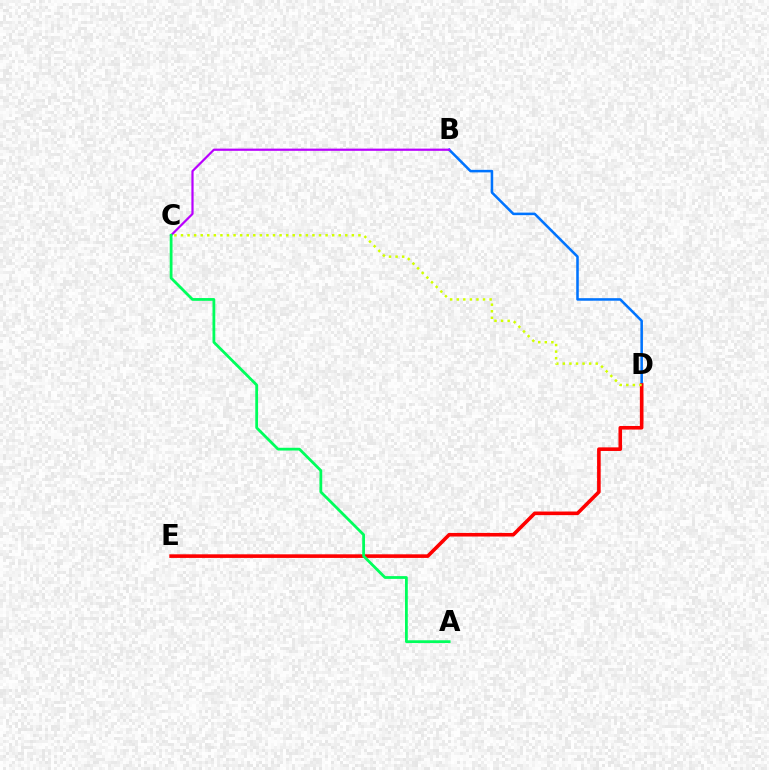{('B', 'D'): [{'color': '#0074ff', 'line_style': 'solid', 'thickness': 1.83}], ('D', 'E'): [{'color': '#ff0000', 'line_style': 'solid', 'thickness': 2.59}], ('B', 'C'): [{'color': '#b900ff', 'line_style': 'solid', 'thickness': 1.59}], ('C', 'D'): [{'color': '#d1ff00', 'line_style': 'dotted', 'thickness': 1.79}], ('A', 'C'): [{'color': '#00ff5c', 'line_style': 'solid', 'thickness': 2.0}]}